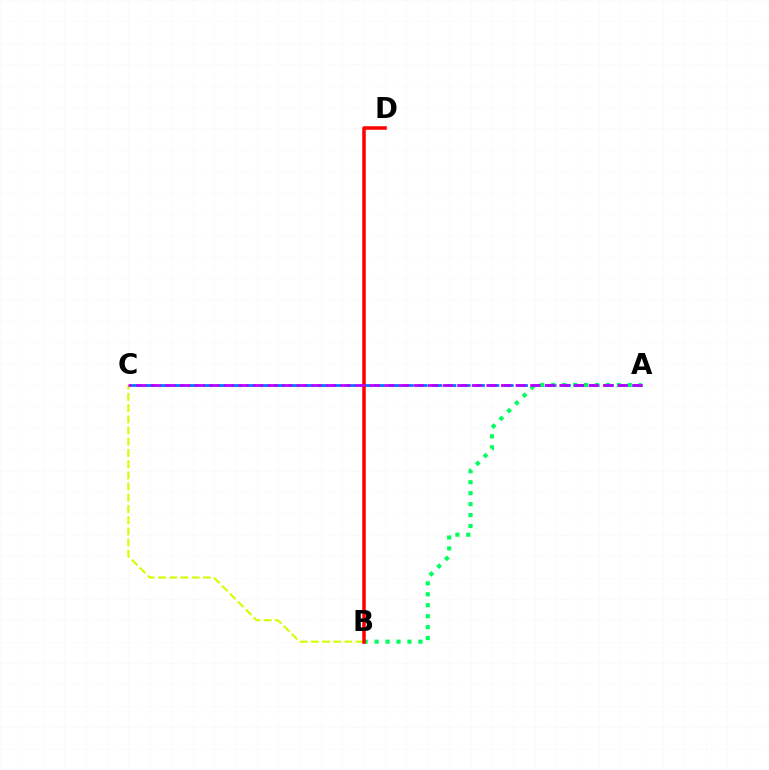{('B', 'C'): [{'color': '#d1ff00', 'line_style': 'dashed', 'thickness': 1.52}], ('A', 'C'): [{'color': '#0074ff', 'line_style': 'dashed', 'thickness': 1.95}, {'color': '#b900ff', 'line_style': 'dashed', 'thickness': 1.98}], ('A', 'B'): [{'color': '#00ff5c', 'line_style': 'dotted', 'thickness': 2.97}], ('B', 'D'): [{'color': '#ff0000', 'line_style': 'solid', 'thickness': 2.54}]}